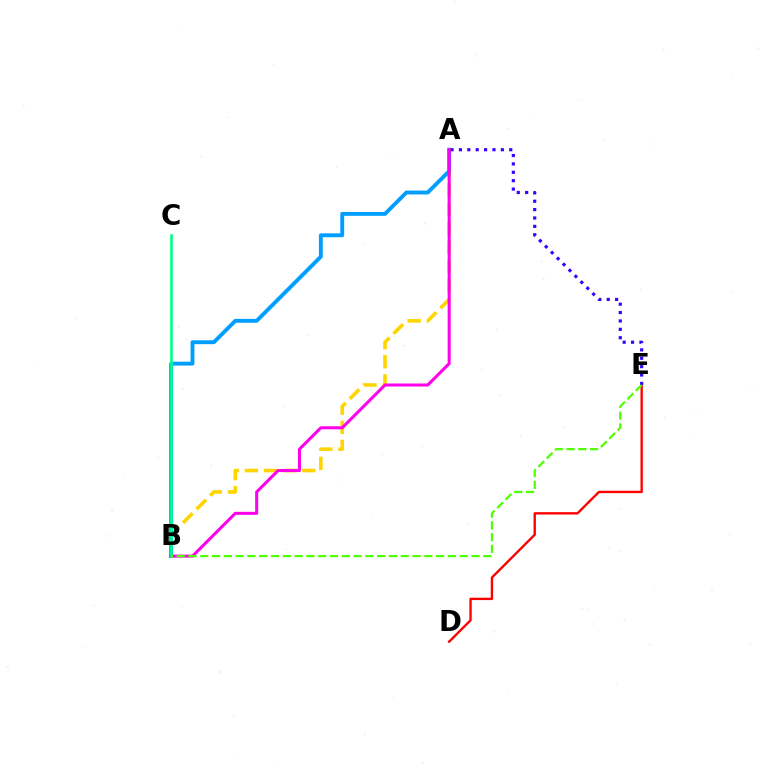{('A', 'B'): [{'color': '#ffd500', 'line_style': 'dashed', 'thickness': 2.6}, {'color': '#009eff', 'line_style': 'solid', 'thickness': 2.79}, {'color': '#ff00ed', 'line_style': 'solid', 'thickness': 2.19}], ('D', 'E'): [{'color': '#ff0000', 'line_style': 'solid', 'thickness': 1.7}], ('A', 'E'): [{'color': '#3700ff', 'line_style': 'dotted', 'thickness': 2.28}], ('B', 'C'): [{'color': '#00ff86', 'line_style': 'solid', 'thickness': 1.87}], ('B', 'E'): [{'color': '#4fff00', 'line_style': 'dashed', 'thickness': 1.6}]}